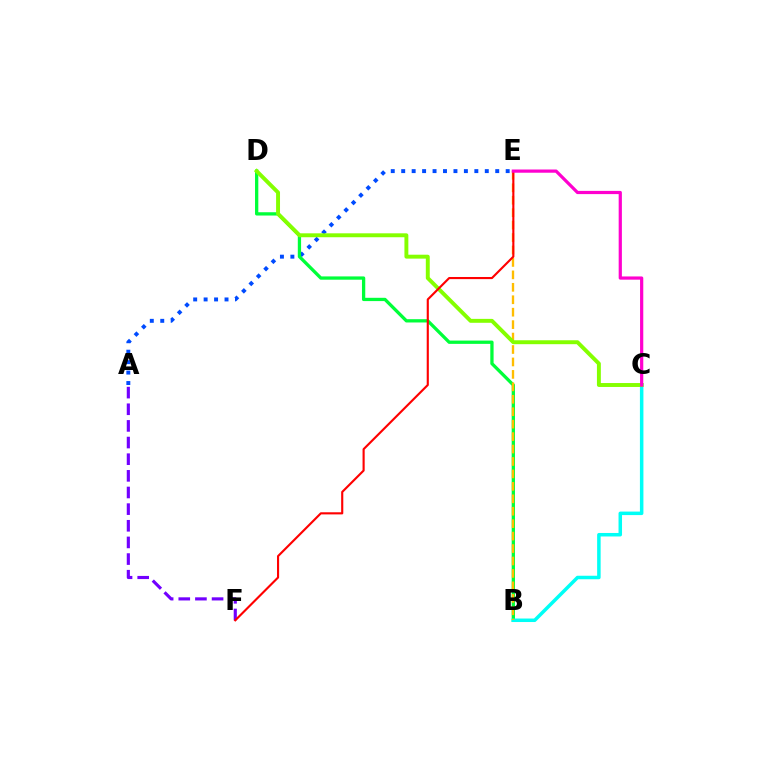{('A', 'E'): [{'color': '#004bff', 'line_style': 'dotted', 'thickness': 2.84}], ('B', 'D'): [{'color': '#00ff39', 'line_style': 'solid', 'thickness': 2.37}], ('B', 'C'): [{'color': '#00fff6', 'line_style': 'solid', 'thickness': 2.52}], ('A', 'F'): [{'color': '#7200ff', 'line_style': 'dashed', 'thickness': 2.26}], ('B', 'E'): [{'color': '#ffbd00', 'line_style': 'dashed', 'thickness': 1.69}], ('C', 'D'): [{'color': '#84ff00', 'line_style': 'solid', 'thickness': 2.82}], ('E', 'F'): [{'color': '#ff0000', 'line_style': 'solid', 'thickness': 1.53}], ('C', 'E'): [{'color': '#ff00cf', 'line_style': 'solid', 'thickness': 2.31}]}